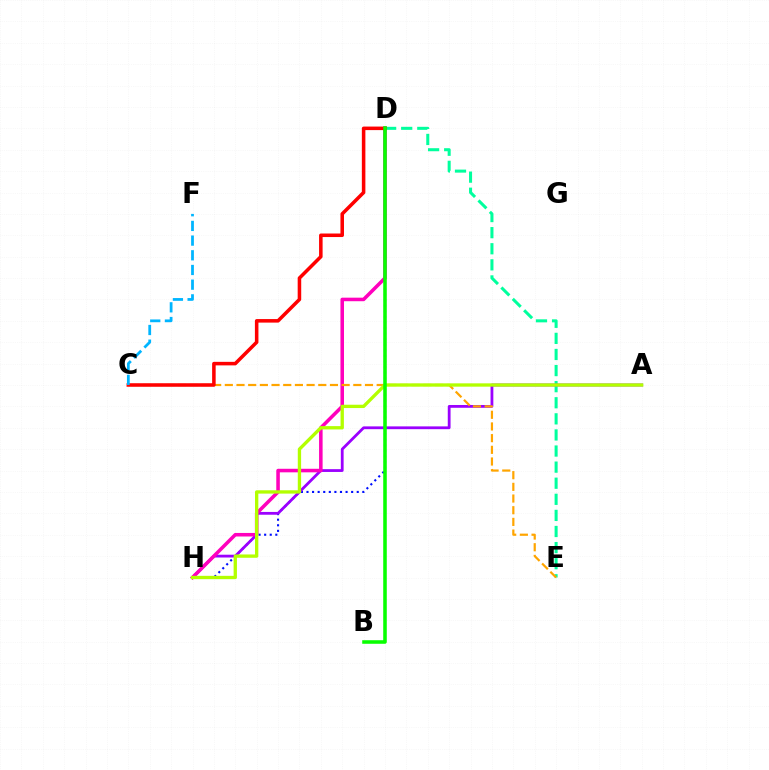{('D', 'E'): [{'color': '#00ff9d', 'line_style': 'dashed', 'thickness': 2.19}], ('D', 'H'): [{'color': '#0010ff', 'line_style': 'dotted', 'thickness': 1.52}, {'color': '#ff00bd', 'line_style': 'solid', 'thickness': 2.55}], ('A', 'H'): [{'color': '#9b00ff', 'line_style': 'solid', 'thickness': 2.01}, {'color': '#b3ff00', 'line_style': 'solid', 'thickness': 2.39}], ('C', 'E'): [{'color': '#ffa500', 'line_style': 'dashed', 'thickness': 1.59}], ('C', 'D'): [{'color': '#ff0000', 'line_style': 'solid', 'thickness': 2.55}], ('B', 'D'): [{'color': '#08ff00', 'line_style': 'solid', 'thickness': 2.56}], ('C', 'F'): [{'color': '#00b5ff', 'line_style': 'dashed', 'thickness': 1.99}]}